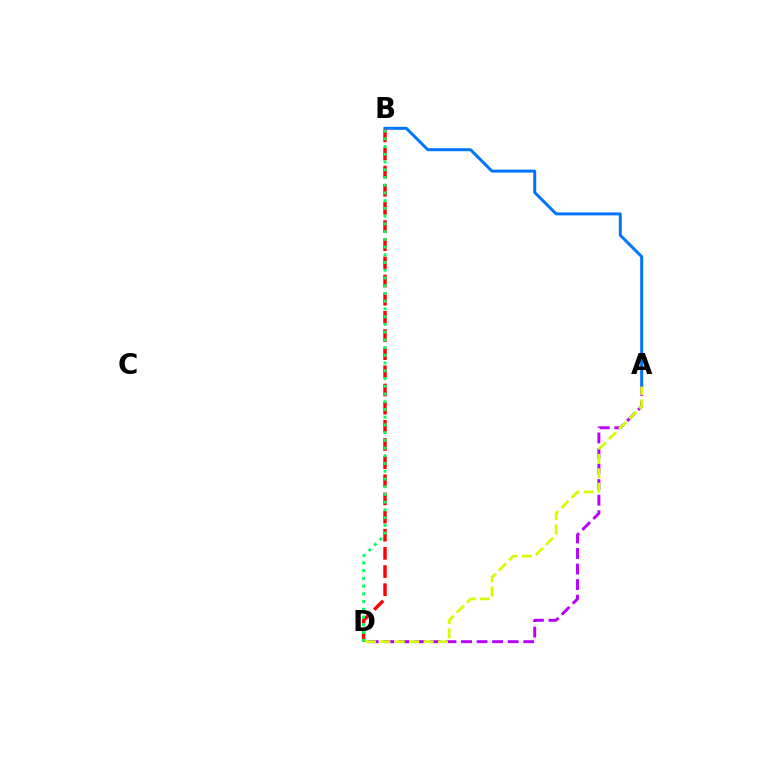{('A', 'D'): [{'color': '#b900ff', 'line_style': 'dashed', 'thickness': 2.11}, {'color': '#d1ff00', 'line_style': 'dashed', 'thickness': 1.96}], ('A', 'B'): [{'color': '#0074ff', 'line_style': 'solid', 'thickness': 2.14}], ('B', 'D'): [{'color': '#ff0000', 'line_style': 'dashed', 'thickness': 2.47}, {'color': '#00ff5c', 'line_style': 'dotted', 'thickness': 2.1}]}